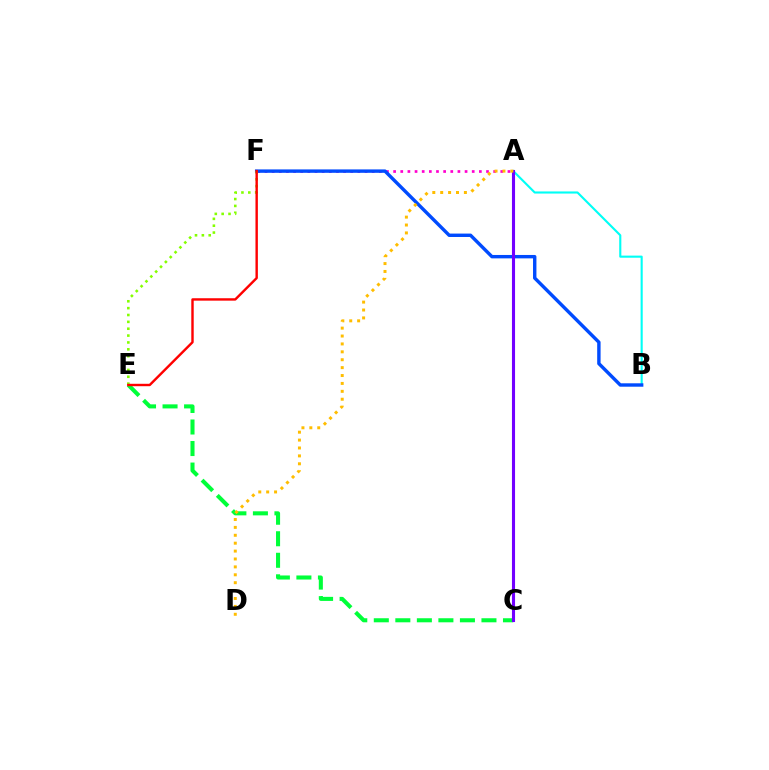{('A', 'B'): [{'color': '#00fff6', 'line_style': 'solid', 'thickness': 1.52}], ('C', 'E'): [{'color': '#00ff39', 'line_style': 'dashed', 'thickness': 2.92}], ('A', 'F'): [{'color': '#ff00cf', 'line_style': 'dotted', 'thickness': 1.94}], ('B', 'F'): [{'color': '#004bff', 'line_style': 'solid', 'thickness': 2.45}], ('A', 'C'): [{'color': '#7200ff', 'line_style': 'solid', 'thickness': 2.23}], ('E', 'F'): [{'color': '#84ff00', 'line_style': 'dotted', 'thickness': 1.86}, {'color': '#ff0000', 'line_style': 'solid', 'thickness': 1.74}], ('A', 'D'): [{'color': '#ffbd00', 'line_style': 'dotted', 'thickness': 2.15}]}